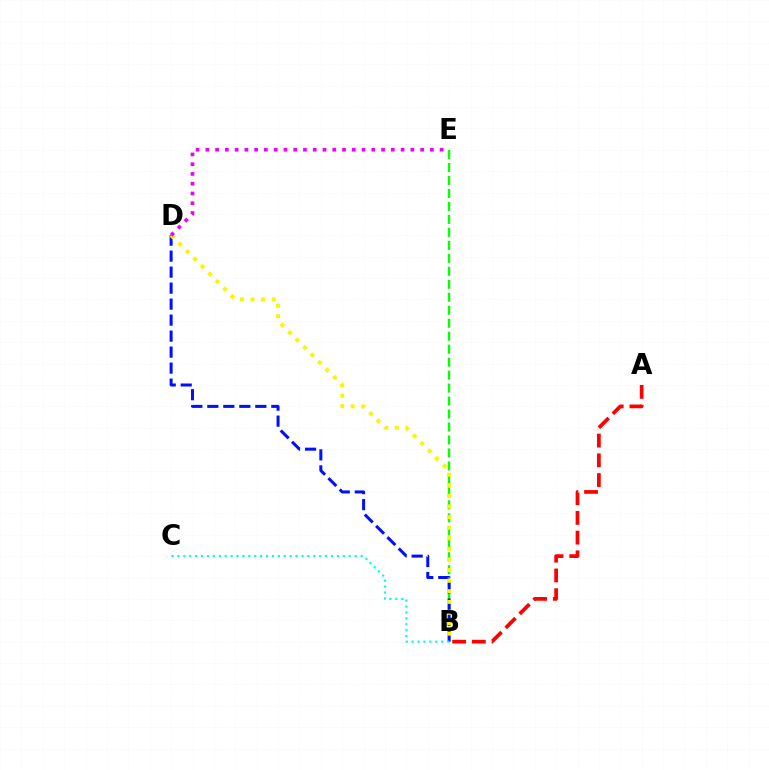{('B', 'E'): [{'color': '#08ff00', 'line_style': 'dashed', 'thickness': 1.76}], ('A', 'B'): [{'color': '#ff0000', 'line_style': 'dashed', 'thickness': 2.68}], ('B', 'D'): [{'color': '#0010ff', 'line_style': 'dashed', 'thickness': 2.17}, {'color': '#fcf500', 'line_style': 'dotted', 'thickness': 2.88}], ('B', 'C'): [{'color': '#00fff6', 'line_style': 'dotted', 'thickness': 1.61}], ('D', 'E'): [{'color': '#ee00ff', 'line_style': 'dotted', 'thickness': 2.65}]}